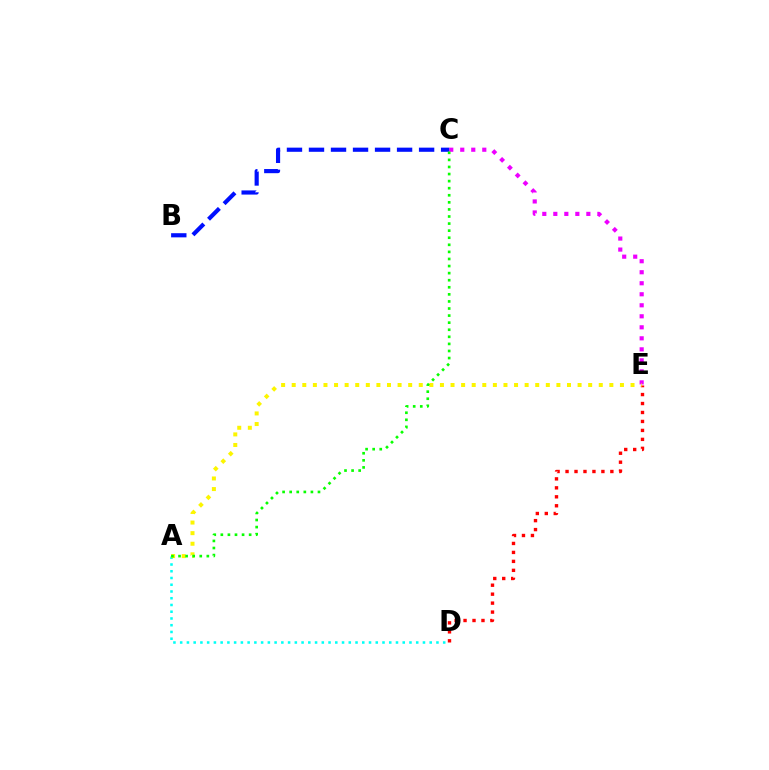{('A', 'D'): [{'color': '#00fff6', 'line_style': 'dotted', 'thickness': 1.83}], ('C', 'E'): [{'color': '#ee00ff', 'line_style': 'dotted', 'thickness': 2.99}], ('D', 'E'): [{'color': '#ff0000', 'line_style': 'dotted', 'thickness': 2.44}], ('B', 'C'): [{'color': '#0010ff', 'line_style': 'dashed', 'thickness': 2.99}], ('A', 'E'): [{'color': '#fcf500', 'line_style': 'dotted', 'thickness': 2.88}], ('A', 'C'): [{'color': '#08ff00', 'line_style': 'dotted', 'thickness': 1.92}]}